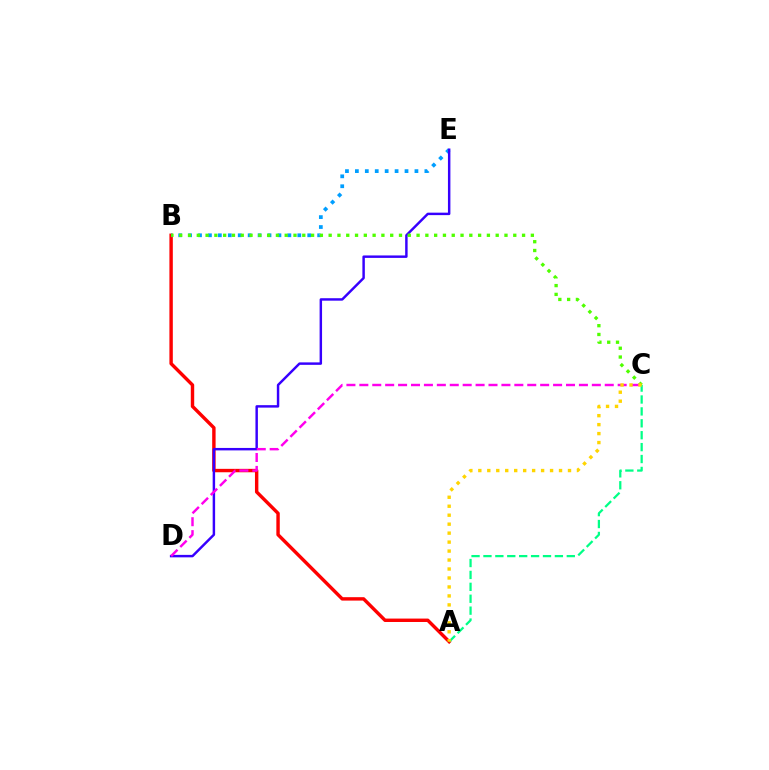{('A', 'B'): [{'color': '#ff0000', 'line_style': 'solid', 'thickness': 2.46}], ('B', 'E'): [{'color': '#009eff', 'line_style': 'dotted', 'thickness': 2.7}], ('A', 'C'): [{'color': '#00ff86', 'line_style': 'dashed', 'thickness': 1.62}, {'color': '#ffd500', 'line_style': 'dotted', 'thickness': 2.44}], ('D', 'E'): [{'color': '#3700ff', 'line_style': 'solid', 'thickness': 1.77}], ('B', 'C'): [{'color': '#4fff00', 'line_style': 'dotted', 'thickness': 2.39}], ('C', 'D'): [{'color': '#ff00ed', 'line_style': 'dashed', 'thickness': 1.75}]}